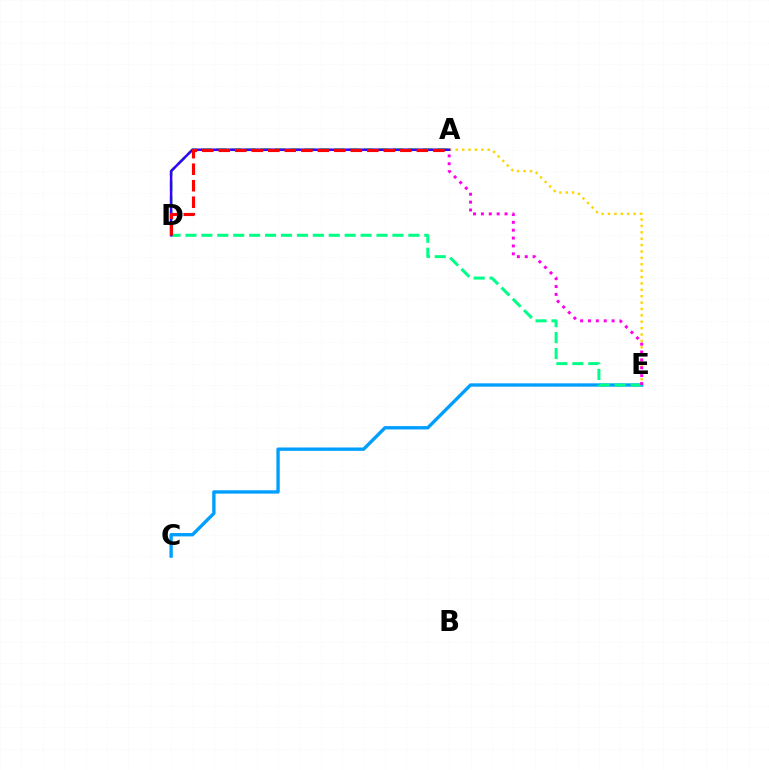{('A', 'E'): [{'color': '#ffd500', 'line_style': 'dotted', 'thickness': 1.74}, {'color': '#ff00ed', 'line_style': 'dotted', 'thickness': 2.14}], ('A', 'D'): [{'color': '#4fff00', 'line_style': 'dashed', 'thickness': 2.0}, {'color': '#3700ff', 'line_style': 'solid', 'thickness': 1.8}, {'color': '#ff0000', 'line_style': 'dashed', 'thickness': 2.24}], ('C', 'E'): [{'color': '#009eff', 'line_style': 'solid', 'thickness': 2.41}], ('D', 'E'): [{'color': '#00ff86', 'line_style': 'dashed', 'thickness': 2.16}]}